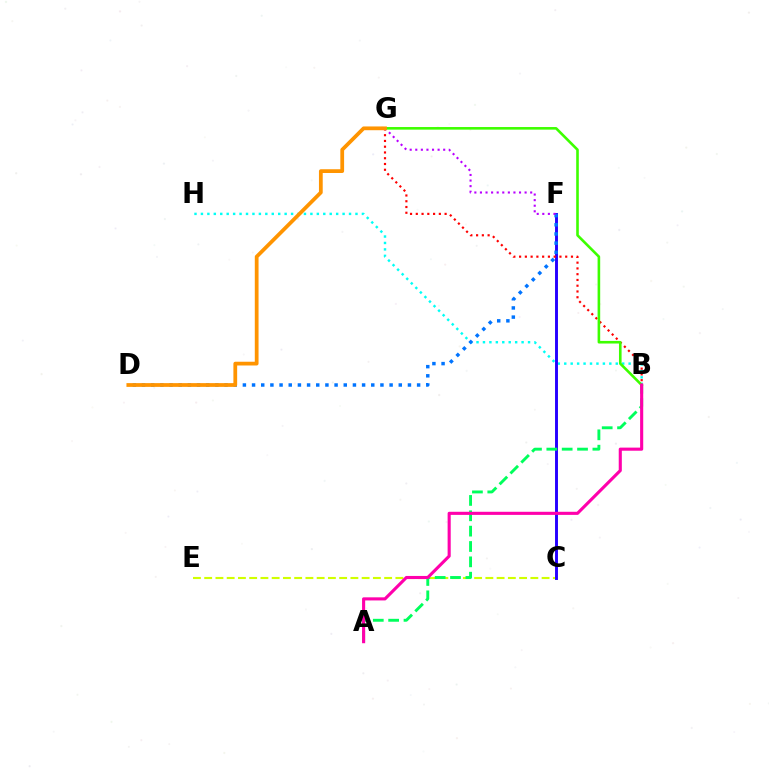{('C', 'E'): [{'color': '#d1ff00', 'line_style': 'dashed', 'thickness': 1.53}], ('B', 'H'): [{'color': '#00fff6', 'line_style': 'dotted', 'thickness': 1.75}], ('C', 'F'): [{'color': '#2500ff', 'line_style': 'solid', 'thickness': 2.1}], ('D', 'F'): [{'color': '#0074ff', 'line_style': 'dotted', 'thickness': 2.49}], ('B', 'G'): [{'color': '#ff0000', 'line_style': 'dotted', 'thickness': 1.57}, {'color': '#3dff00', 'line_style': 'solid', 'thickness': 1.88}], ('F', 'G'): [{'color': '#b900ff', 'line_style': 'dotted', 'thickness': 1.52}], ('A', 'B'): [{'color': '#00ff5c', 'line_style': 'dashed', 'thickness': 2.09}, {'color': '#ff00ac', 'line_style': 'solid', 'thickness': 2.23}], ('D', 'G'): [{'color': '#ff9400', 'line_style': 'solid', 'thickness': 2.7}]}